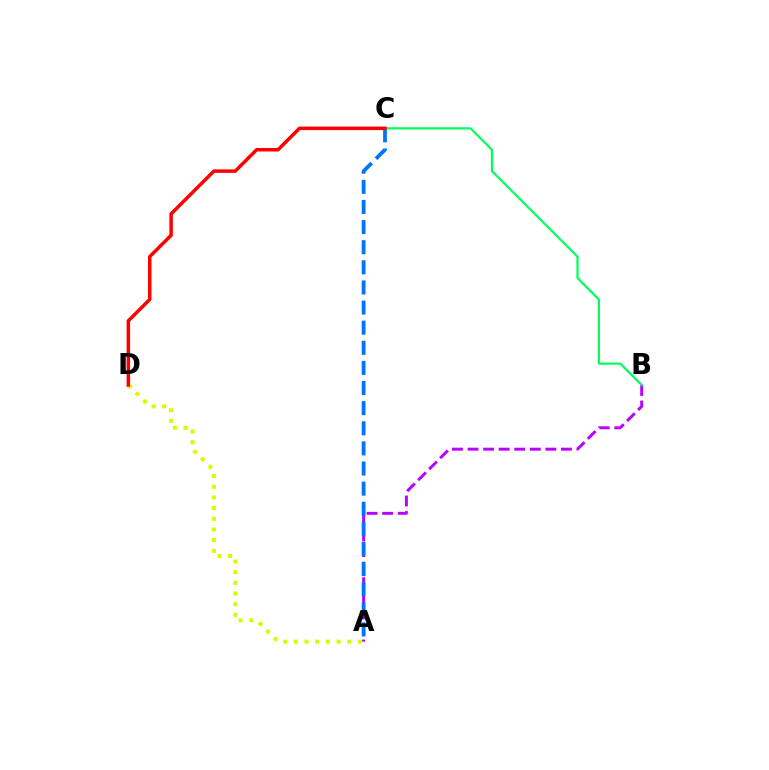{('A', 'B'): [{'color': '#b900ff', 'line_style': 'dashed', 'thickness': 2.11}], ('A', 'C'): [{'color': '#0074ff', 'line_style': 'dashed', 'thickness': 2.73}], ('A', 'D'): [{'color': '#d1ff00', 'line_style': 'dotted', 'thickness': 2.9}], ('B', 'C'): [{'color': '#00ff5c', 'line_style': 'solid', 'thickness': 1.59}], ('C', 'D'): [{'color': '#ff0000', 'line_style': 'solid', 'thickness': 2.52}]}